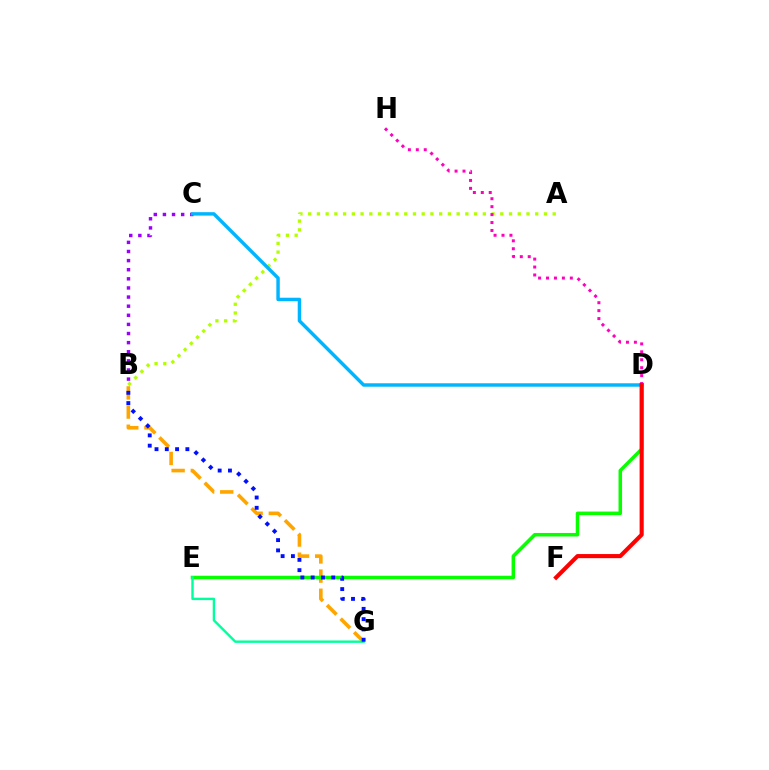{('B', 'C'): [{'color': '#9b00ff', 'line_style': 'dotted', 'thickness': 2.48}], ('A', 'B'): [{'color': '#b3ff00', 'line_style': 'dotted', 'thickness': 2.37}], ('C', 'D'): [{'color': '#00b5ff', 'line_style': 'solid', 'thickness': 2.47}], ('D', 'H'): [{'color': '#ff00bd', 'line_style': 'dotted', 'thickness': 2.16}], ('B', 'G'): [{'color': '#ffa500', 'line_style': 'dashed', 'thickness': 2.6}, {'color': '#0010ff', 'line_style': 'dotted', 'thickness': 2.8}], ('D', 'E'): [{'color': '#08ff00', 'line_style': 'solid', 'thickness': 2.54}], ('E', 'G'): [{'color': '#00ff9d', 'line_style': 'solid', 'thickness': 1.73}], ('D', 'F'): [{'color': '#ff0000', 'line_style': 'solid', 'thickness': 2.96}]}